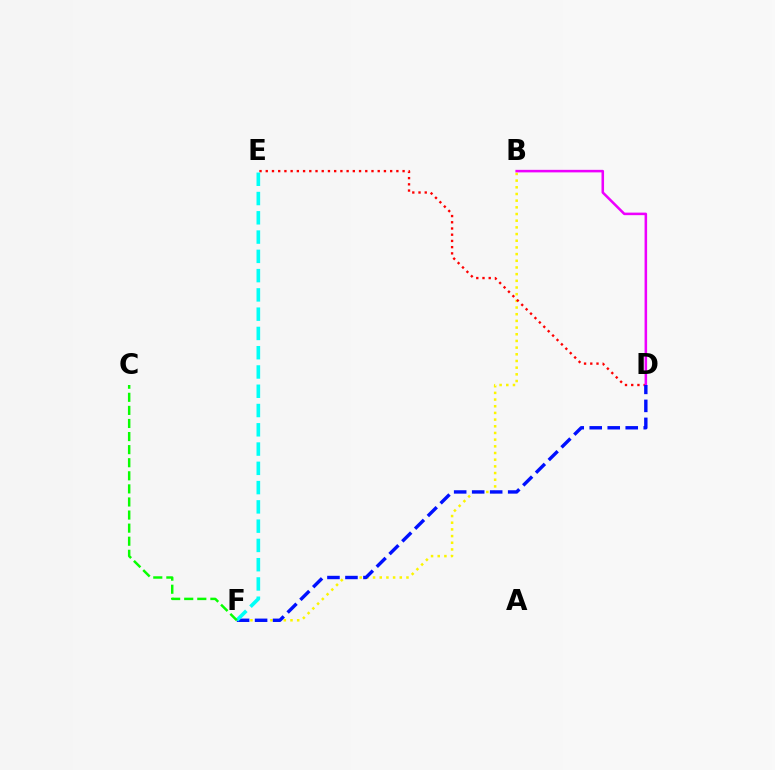{('B', 'F'): [{'color': '#fcf500', 'line_style': 'dotted', 'thickness': 1.81}], ('D', 'E'): [{'color': '#ff0000', 'line_style': 'dotted', 'thickness': 1.69}], ('B', 'D'): [{'color': '#ee00ff', 'line_style': 'solid', 'thickness': 1.83}], ('D', 'F'): [{'color': '#0010ff', 'line_style': 'dashed', 'thickness': 2.45}], ('E', 'F'): [{'color': '#00fff6', 'line_style': 'dashed', 'thickness': 2.62}], ('C', 'F'): [{'color': '#08ff00', 'line_style': 'dashed', 'thickness': 1.78}]}